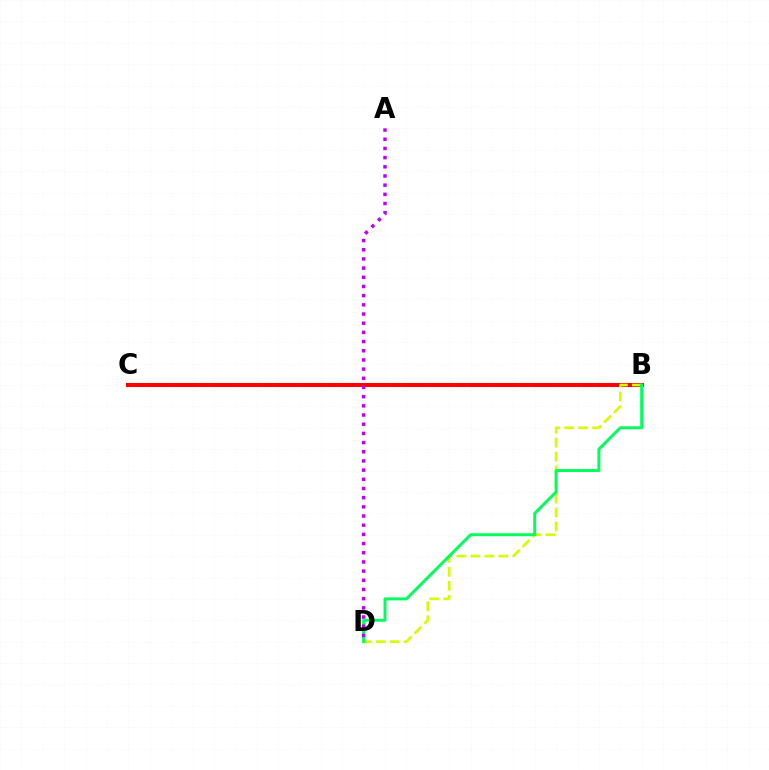{('B', 'C'): [{'color': '#0074ff', 'line_style': 'dashed', 'thickness': 2.04}, {'color': '#ff0000', 'line_style': 'solid', 'thickness': 2.91}], ('B', 'D'): [{'color': '#d1ff00', 'line_style': 'dashed', 'thickness': 1.9}, {'color': '#00ff5c', 'line_style': 'solid', 'thickness': 2.14}], ('A', 'D'): [{'color': '#b900ff', 'line_style': 'dotted', 'thickness': 2.49}]}